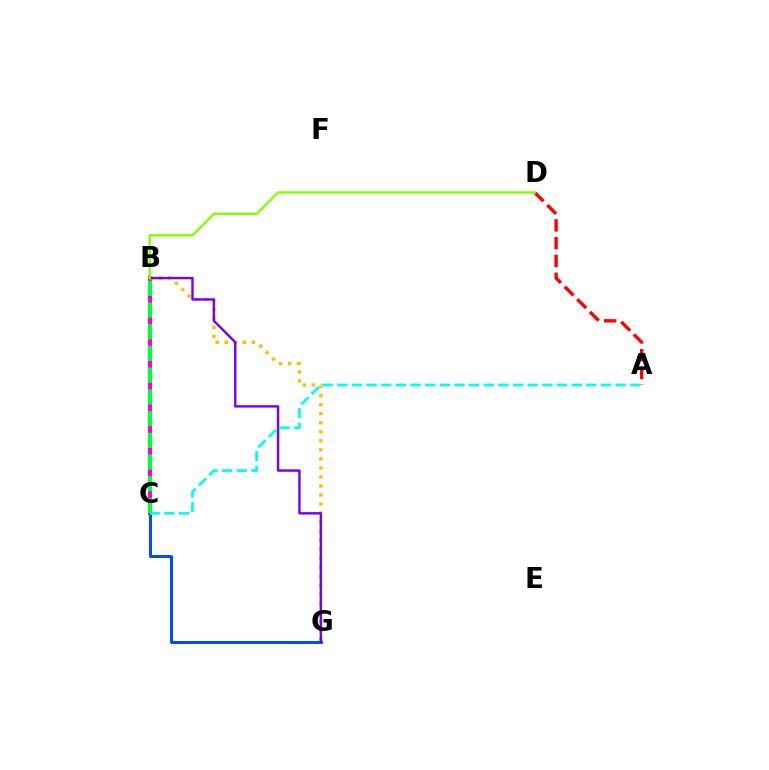{('B', 'C'): [{'color': '#ff00cf', 'line_style': 'solid', 'thickness': 2.96}, {'color': '#00ff39', 'line_style': 'dashed', 'thickness': 2.95}], ('C', 'G'): [{'color': '#004bff', 'line_style': 'solid', 'thickness': 2.14}], ('B', 'G'): [{'color': '#ffbd00', 'line_style': 'dotted', 'thickness': 2.45}, {'color': '#7200ff', 'line_style': 'solid', 'thickness': 1.74}], ('A', 'D'): [{'color': '#ff0000', 'line_style': 'dashed', 'thickness': 2.41}], ('A', 'C'): [{'color': '#00fff6', 'line_style': 'dashed', 'thickness': 1.99}], ('B', 'D'): [{'color': '#84ff00', 'line_style': 'solid', 'thickness': 1.72}]}